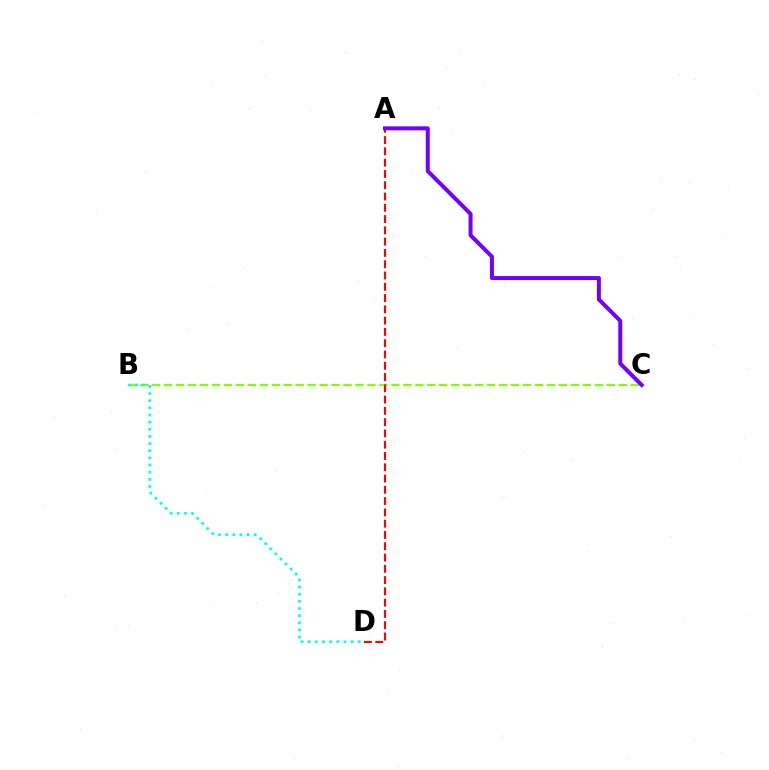{('B', 'C'): [{'color': '#84ff00', 'line_style': 'dashed', 'thickness': 1.63}], ('A', 'D'): [{'color': '#ff0000', 'line_style': 'dashed', 'thickness': 1.53}], ('A', 'C'): [{'color': '#7200ff', 'line_style': 'solid', 'thickness': 2.86}], ('B', 'D'): [{'color': '#00fff6', 'line_style': 'dotted', 'thickness': 1.94}]}